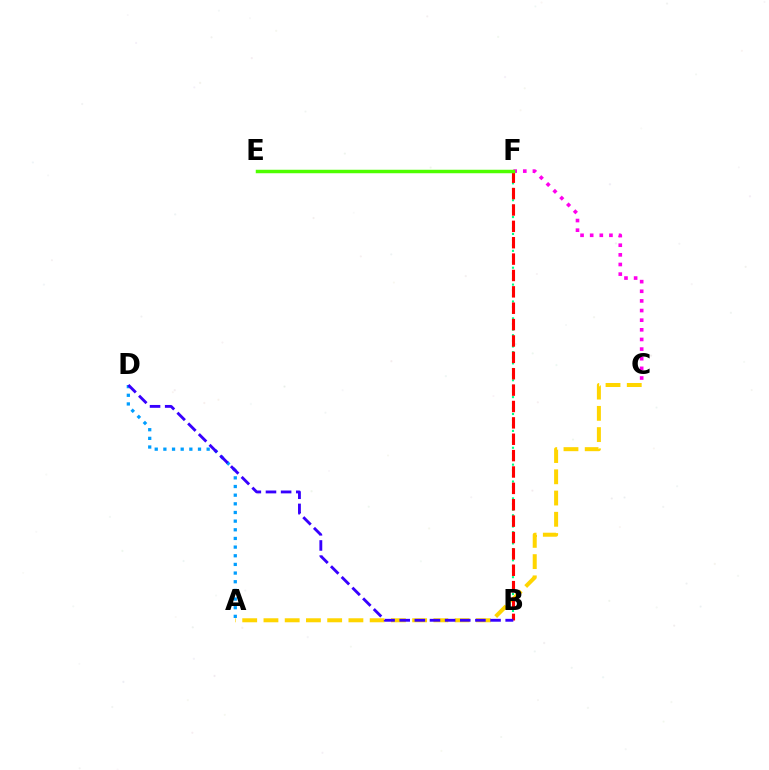{('C', 'F'): [{'color': '#ff00ed', 'line_style': 'dotted', 'thickness': 2.62}], ('B', 'F'): [{'color': '#00ff86', 'line_style': 'dotted', 'thickness': 1.53}, {'color': '#ff0000', 'line_style': 'dashed', 'thickness': 2.22}], ('A', 'C'): [{'color': '#ffd500', 'line_style': 'dashed', 'thickness': 2.89}], ('A', 'D'): [{'color': '#009eff', 'line_style': 'dotted', 'thickness': 2.35}], ('E', 'F'): [{'color': '#4fff00', 'line_style': 'solid', 'thickness': 2.5}], ('B', 'D'): [{'color': '#3700ff', 'line_style': 'dashed', 'thickness': 2.06}]}